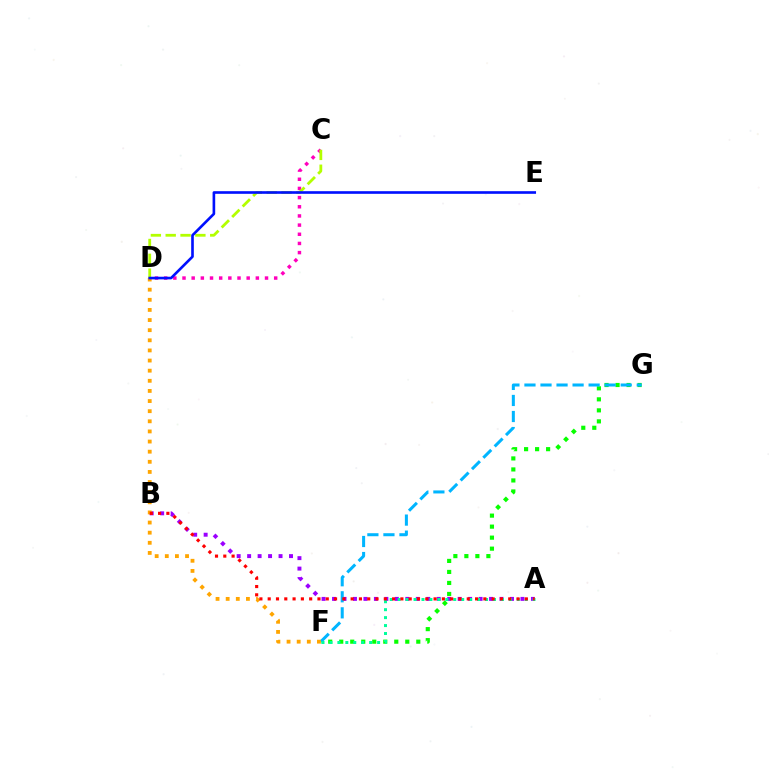{('C', 'D'): [{'color': '#ff00bd', 'line_style': 'dotted', 'thickness': 2.49}, {'color': '#b3ff00', 'line_style': 'dashed', 'thickness': 2.02}], ('F', 'G'): [{'color': '#08ff00', 'line_style': 'dotted', 'thickness': 2.99}, {'color': '#00b5ff', 'line_style': 'dashed', 'thickness': 2.18}], ('A', 'B'): [{'color': '#9b00ff', 'line_style': 'dotted', 'thickness': 2.84}, {'color': '#ff0000', 'line_style': 'dotted', 'thickness': 2.25}], ('A', 'F'): [{'color': '#00ff9d', 'line_style': 'dotted', 'thickness': 2.16}], ('D', 'F'): [{'color': '#ffa500', 'line_style': 'dotted', 'thickness': 2.75}], ('D', 'E'): [{'color': '#0010ff', 'line_style': 'solid', 'thickness': 1.9}]}